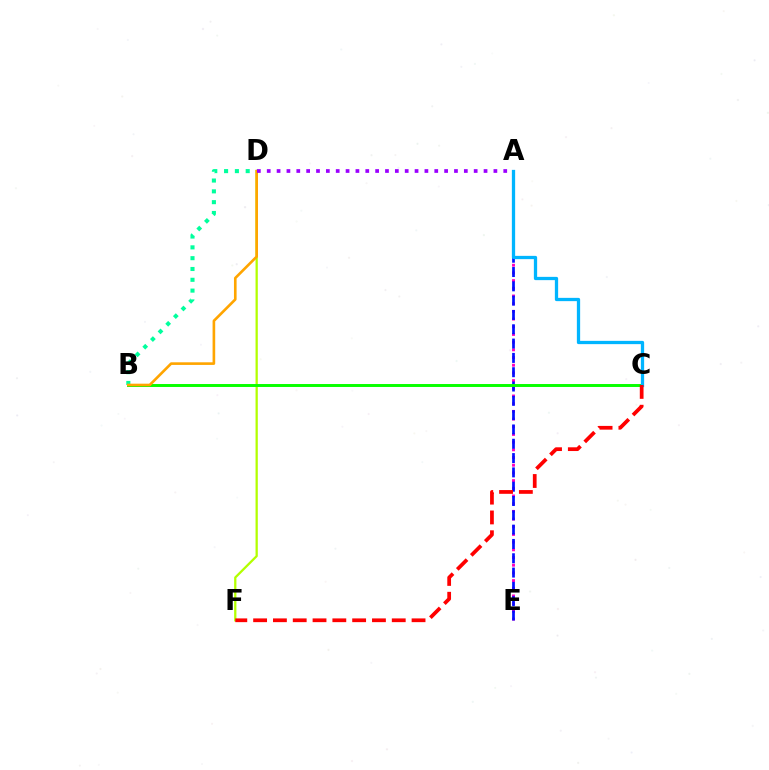{('D', 'F'): [{'color': '#b3ff00', 'line_style': 'solid', 'thickness': 1.64}], ('A', 'E'): [{'color': '#ff00bd', 'line_style': 'dotted', 'thickness': 2.09}, {'color': '#0010ff', 'line_style': 'dashed', 'thickness': 1.94}], ('B', 'C'): [{'color': '#08ff00', 'line_style': 'solid', 'thickness': 2.12}], ('B', 'D'): [{'color': '#00ff9d', 'line_style': 'dotted', 'thickness': 2.94}, {'color': '#ffa500', 'line_style': 'solid', 'thickness': 1.89}], ('A', 'C'): [{'color': '#00b5ff', 'line_style': 'solid', 'thickness': 2.36}], ('C', 'F'): [{'color': '#ff0000', 'line_style': 'dashed', 'thickness': 2.69}], ('A', 'D'): [{'color': '#9b00ff', 'line_style': 'dotted', 'thickness': 2.68}]}